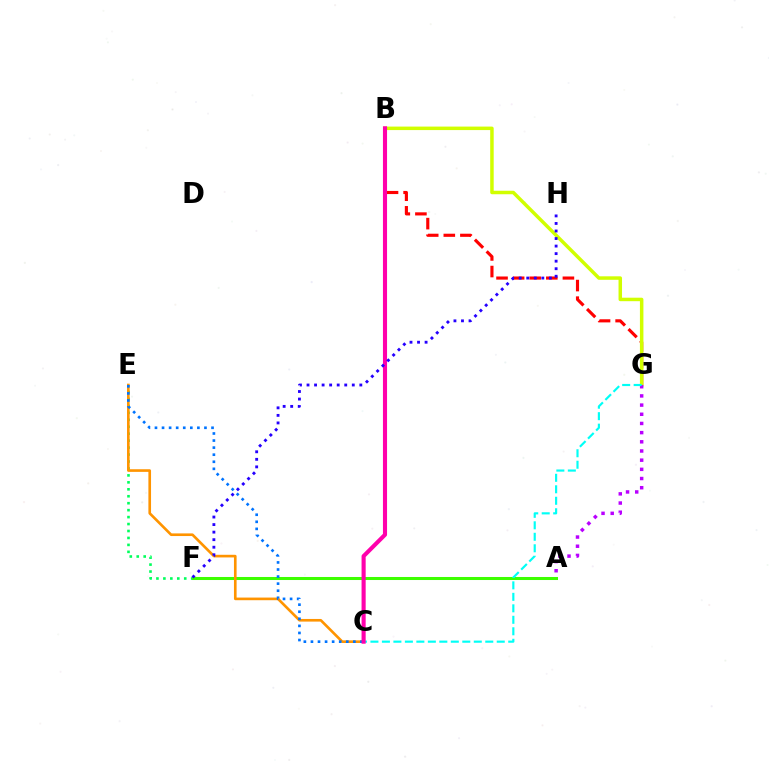{('E', 'F'): [{'color': '#00ff5c', 'line_style': 'dotted', 'thickness': 1.89}], ('A', 'F'): [{'color': '#3dff00', 'line_style': 'solid', 'thickness': 2.18}], ('B', 'G'): [{'color': '#ff0000', 'line_style': 'dashed', 'thickness': 2.25}, {'color': '#d1ff00', 'line_style': 'solid', 'thickness': 2.51}], ('C', 'E'): [{'color': '#ff9400', 'line_style': 'solid', 'thickness': 1.9}, {'color': '#0074ff', 'line_style': 'dotted', 'thickness': 1.92}], ('A', 'G'): [{'color': '#b900ff', 'line_style': 'dotted', 'thickness': 2.49}], ('C', 'G'): [{'color': '#00fff6', 'line_style': 'dashed', 'thickness': 1.56}], ('B', 'C'): [{'color': '#ff00ac', 'line_style': 'solid', 'thickness': 2.95}], ('F', 'H'): [{'color': '#2500ff', 'line_style': 'dotted', 'thickness': 2.05}]}